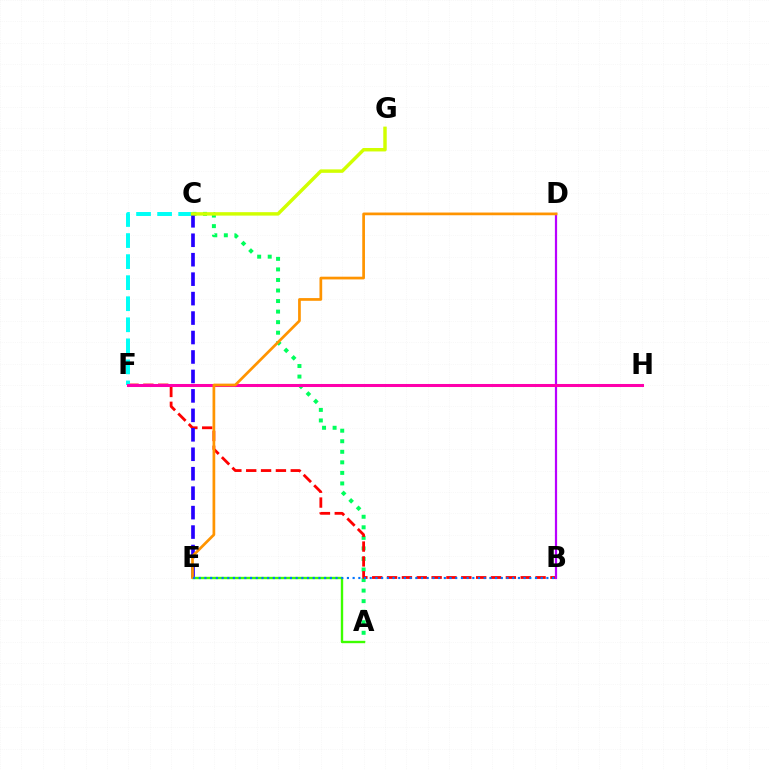{('A', 'C'): [{'color': '#00ff5c', 'line_style': 'dotted', 'thickness': 2.87}], ('B', 'F'): [{'color': '#ff0000', 'line_style': 'dashed', 'thickness': 2.02}], ('C', 'F'): [{'color': '#00fff6', 'line_style': 'dashed', 'thickness': 2.86}], ('C', 'E'): [{'color': '#2500ff', 'line_style': 'dashed', 'thickness': 2.64}], ('C', 'G'): [{'color': '#d1ff00', 'line_style': 'solid', 'thickness': 2.48}], ('A', 'E'): [{'color': '#3dff00', 'line_style': 'solid', 'thickness': 1.71}], ('B', 'D'): [{'color': '#b900ff', 'line_style': 'solid', 'thickness': 1.59}], ('F', 'H'): [{'color': '#ff00ac', 'line_style': 'solid', 'thickness': 2.19}], ('D', 'E'): [{'color': '#ff9400', 'line_style': 'solid', 'thickness': 1.95}], ('B', 'E'): [{'color': '#0074ff', 'line_style': 'dotted', 'thickness': 1.55}]}